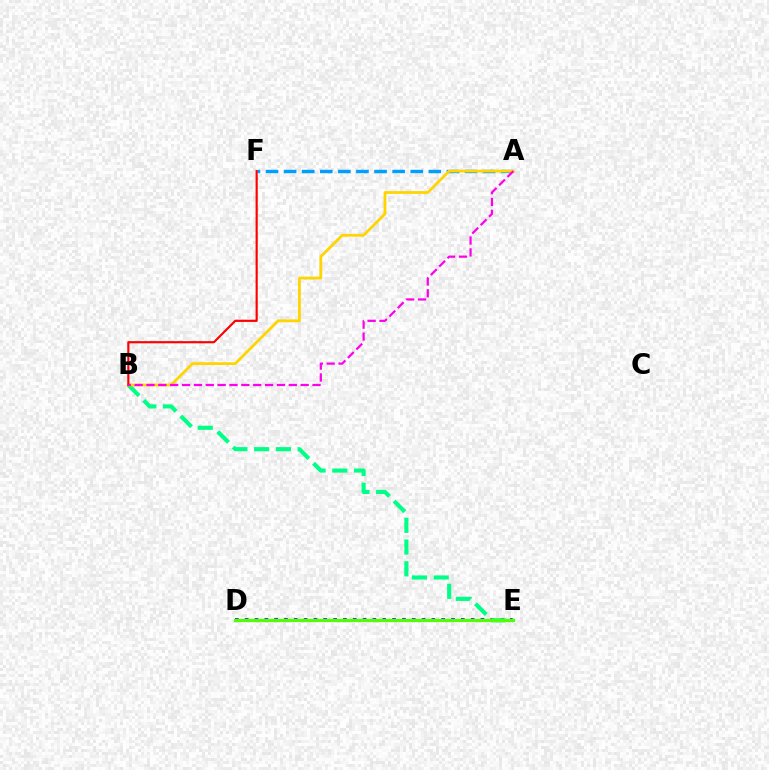{('A', 'F'): [{'color': '#009eff', 'line_style': 'dashed', 'thickness': 2.46}], ('D', 'E'): [{'color': '#3700ff', 'line_style': 'dotted', 'thickness': 2.67}, {'color': '#4fff00', 'line_style': 'solid', 'thickness': 2.32}], ('B', 'E'): [{'color': '#00ff86', 'line_style': 'dashed', 'thickness': 2.96}], ('A', 'B'): [{'color': '#ffd500', 'line_style': 'solid', 'thickness': 2.0}, {'color': '#ff00ed', 'line_style': 'dashed', 'thickness': 1.61}], ('B', 'F'): [{'color': '#ff0000', 'line_style': 'solid', 'thickness': 1.55}]}